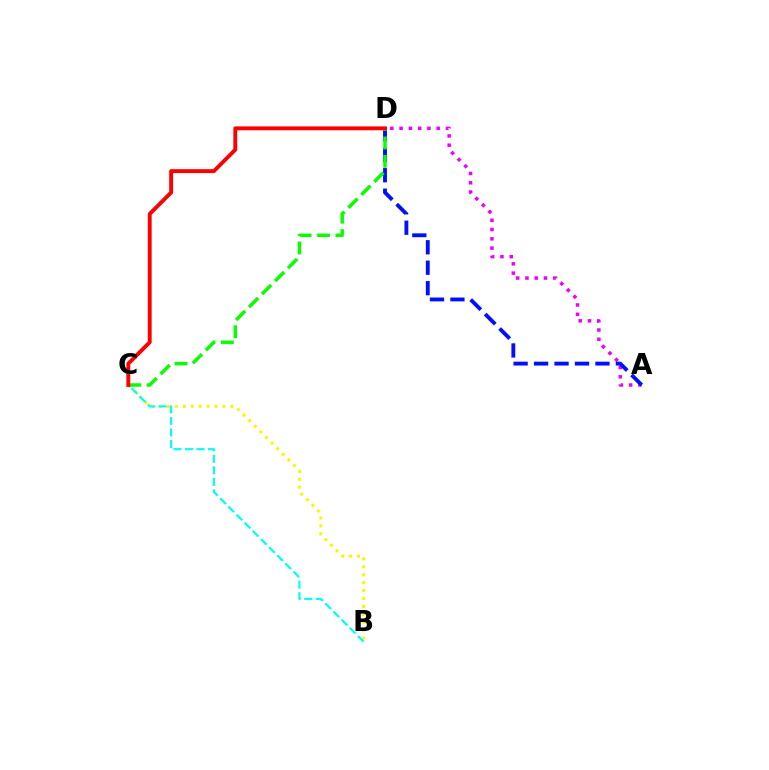{('A', 'D'): [{'color': '#ee00ff', 'line_style': 'dotted', 'thickness': 2.52}, {'color': '#0010ff', 'line_style': 'dashed', 'thickness': 2.78}], ('B', 'C'): [{'color': '#fcf500', 'line_style': 'dotted', 'thickness': 2.15}, {'color': '#00fff6', 'line_style': 'dashed', 'thickness': 1.56}], ('C', 'D'): [{'color': '#08ff00', 'line_style': 'dashed', 'thickness': 2.5}, {'color': '#ff0000', 'line_style': 'solid', 'thickness': 2.8}]}